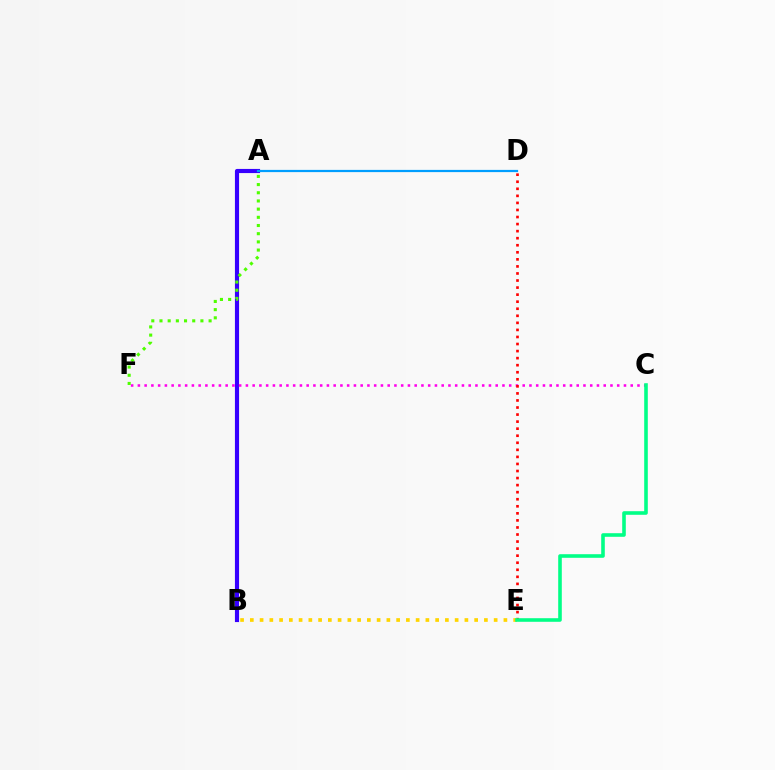{('A', 'B'): [{'color': '#3700ff', 'line_style': 'solid', 'thickness': 2.98}], ('C', 'F'): [{'color': '#ff00ed', 'line_style': 'dotted', 'thickness': 1.83}], ('A', 'D'): [{'color': '#009eff', 'line_style': 'solid', 'thickness': 1.6}], ('D', 'E'): [{'color': '#ff0000', 'line_style': 'dotted', 'thickness': 1.92}], ('A', 'F'): [{'color': '#4fff00', 'line_style': 'dotted', 'thickness': 2.22}], ('B', 'E'): [{'color': '#ffd500', 'line_style': 'dotted', 'thickness': 2.65}], ('C', 'E'): [{'color': '#00ff86', 'line_style': 'solid', 'thickness': 2.58}]}